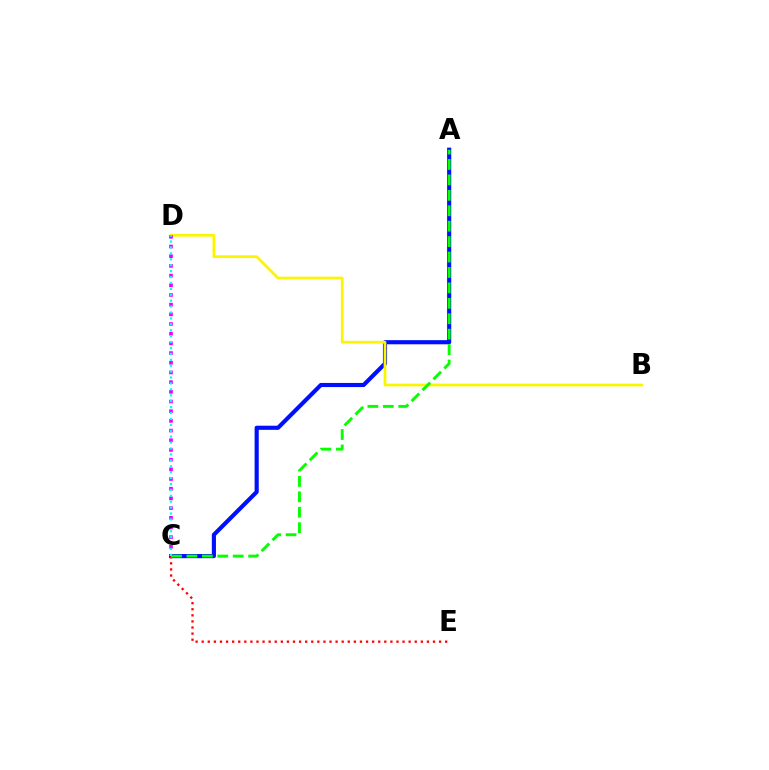{('A', 'C'): [{'color': '#0010ff', 'line_style': 'solid', 'thickness': 2.98}, {'color': '#08ff00', 'line_style': 'dashed', 'thickness': 2.1}], ('C', 'E'): [{'color': '#ff0000', 'line_style': 'dotted', 'thickness': 1.65}], ('B', 'D'): [{'color': '#fcf500', 'line_style': 'solid', 'thickness': 1.99}], ('C', 'D'): [{'color': '#ee00ff', 'line_style': 'dotted', 'thickness': 2.63}, {'color': '#00fff6', 'line_style': 'dotted', 'thickness': 1.61}]}